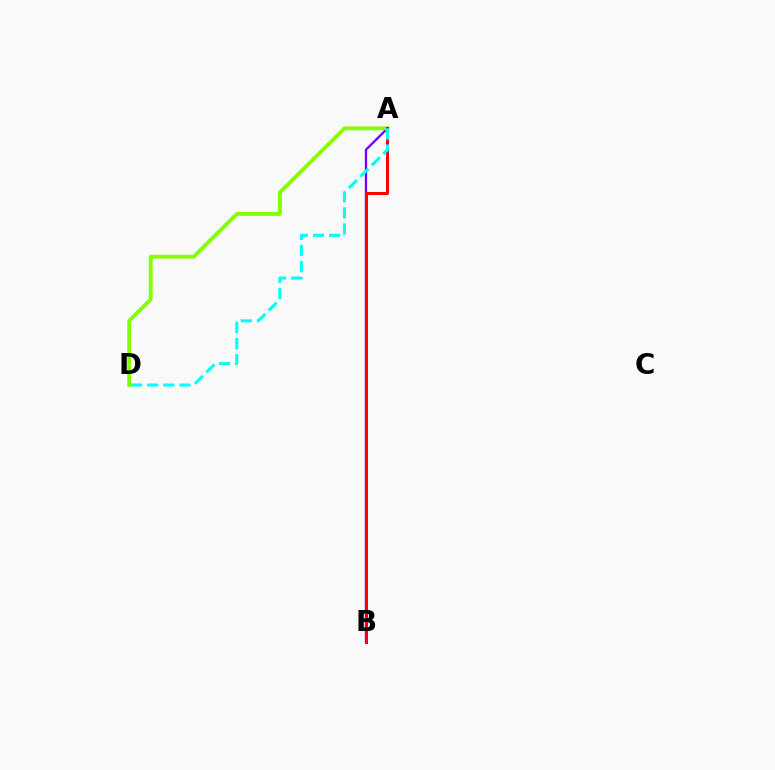{('A', 'B'): [{'color': '#7200ff', 'line_style': 'solid', 'thickness': 1.66}, {'color': '#ff0000', 'line_style': 'solid', 'thickness': 2.18}], ('A', 'D'): [{'color': '#84ff00', 'line_style': 'solid', 'thickness': 2.78}, {'color': '#00fff6', 'line_style': 'dashed', 'thickness': 2.19}]}